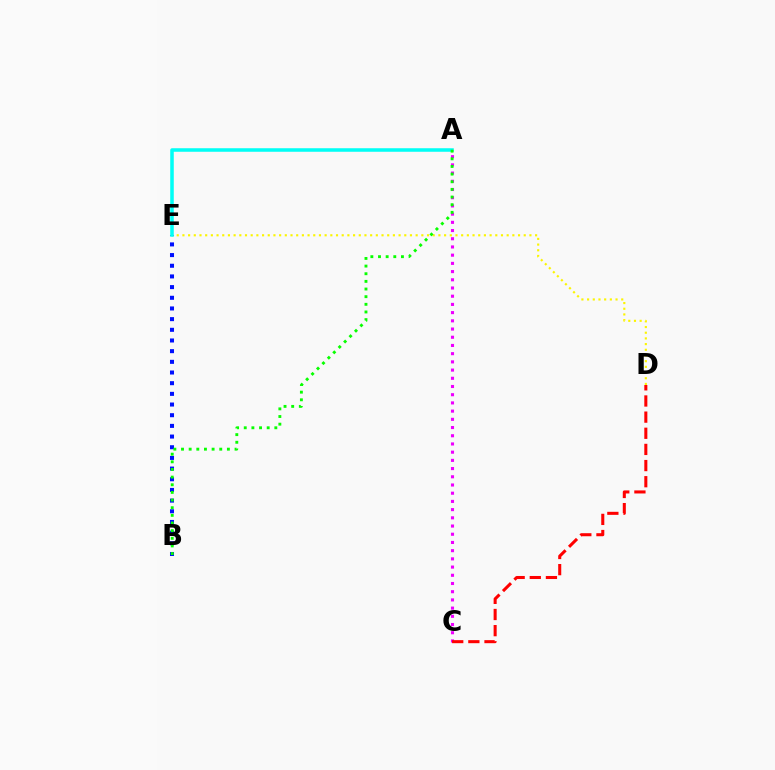{('B', 'E'): [{'color': '#0010ff', 'line_style': 'dotted', 'thickness': 2.9}], ('A', 'C'): [{'color': '#ee00ff', 'line_style': 'dotted', 'thickness': 2.23}], ('D', 'E'): [{'color': '#fcf500', 'line_style': 'dotted', 'thickness': 1.55}], ('A', 'E'): [{'color': '#00fff6', 'line_style': 'solid', 'thickness': 2.54}], ('C', 'D'): [{'color': '#ff0000', 'line_style': 'dashed', 'thickness': 2.19}], ('A', 'B'): [{'color': '#08ff00', 'line_style': 'dotted', 'thickness': 2.08}]}